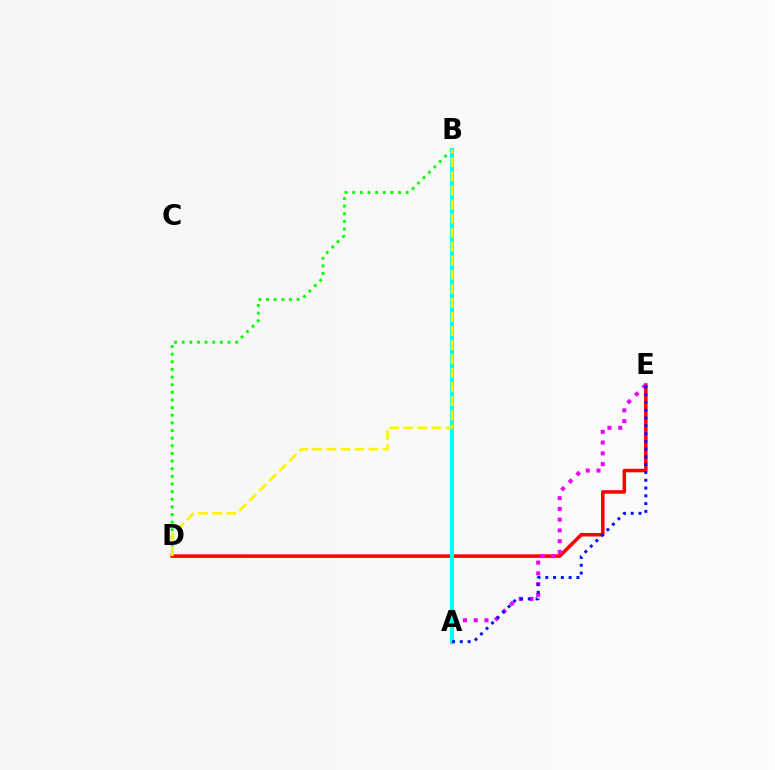{('D', 'E'): [{'color': '#ff0000', 'line_style': 'solid', 'thickness': 2.54}], ('A', 'E'): [{'color': '#ee00ff', 'line_style': 'dotted', 'thickness': 2.92}, {'color': '#0010ff', 'line_style': 'dotted', 'thickness': 2.11}], ('B', 'D'): [{'color': '#08ff00', 'line_style': 'dotted', 'thickness': 2.07}, {'color': '#fcf500', 'line_style': 'dashed', 'thickness': 1.91}], ('A', 'B'): [{'color': '#00fff6', 'line_style': 'solid', 'thickness': 2.96}]}